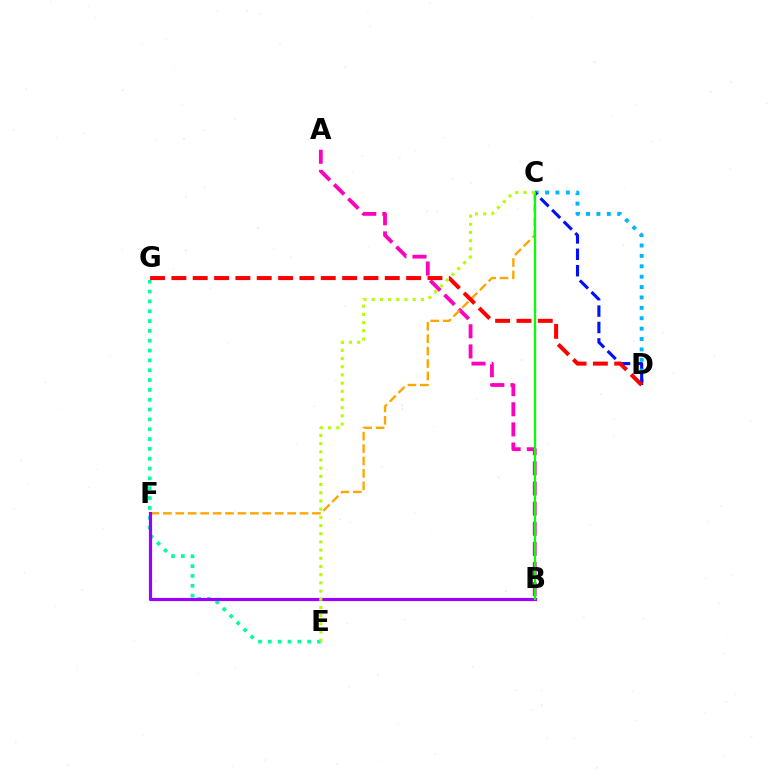{('A', 'B'): [{'color': '#ff00bd', 'line_style': 'dashed', 'thickness': 2.73}], ('C', 'D'): [{'color': '#00b5ff', 'line_style': 'dotted', 'thickness': 2.82}, {'color': '#0010ff', 'line_style': 'dashed', 'thickness': 2.23}], ('C', 'F'): [{'color': '#ffa500', 'line_style': 'dashed', 'thickness': 1.69}], ('E', 'G'): [{'color': '#00ff9d', 'line_style': 'dotted', 'thickness': 2.67}], ('B', 'F'): [{'color': '#9b00ff', 'line_style': 'solid', 'thickness': 2.29}], ('D', 'G'): [{'color': '#ff0000', 'line_style': 'dashed', 'thickness': 2.9}], ('B', 'C'): [{'color': '#08ff00', 'line_style': 'solid', 'thickness': 1.61}], ('C', 'E'): [{'color': '#b3ff00', 'line_style': 'dotted', 'thickness': 2.23}]}